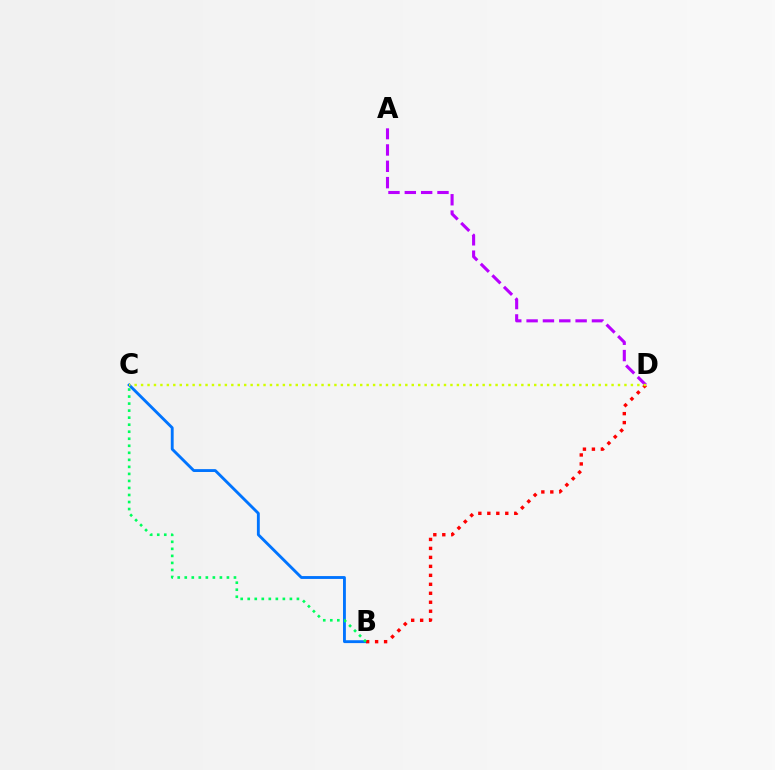{('B', 'C'): [{'color': '#0074ff', 'line_style': 'solid', 'thickness': 2.06}, {'color': '#00ff5c', 'line_style': 'dotted', 'thickness': 1.91}], ('B', 'D'): [{'color': '#ff0000', 'line_style': 'dotted', 'thickness': 2.44}], ('A', 'D'): [{'color': '#b900ff', 'line_style': 'dashed', 'thickness': 2.22}], ('C', 'D'): [{'color': '#d1ff00', 'line_style': 'dotted', 'thickness': 1.75}]}